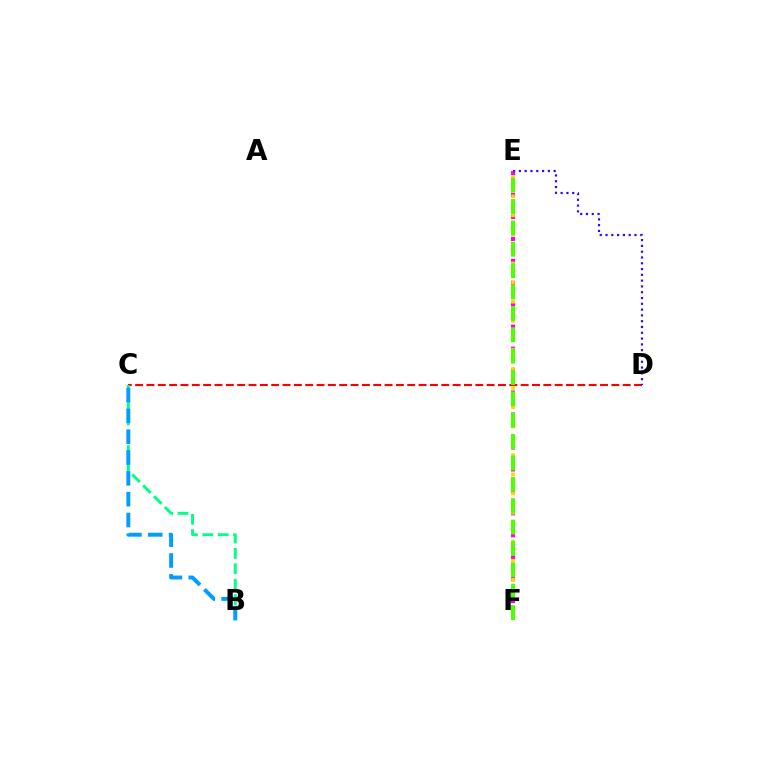{('C', 'D'): [{'color': '#ff0000', 'line_style': 'dashed', 'thickness': 1.54}], ('E', 'F'): [{'color': '#ff00ed', 'line_style': 'dotted', 'thickness': 2.98}, {'color': '#ffd500', 'line_style': 'dotted', 'thickness': 2.61}, {'color': '#4fff00', 'line_style': 'dashed', 'thickness': 2.9}], ('D', 'E'): [{'color': '#3700ff', 'line_style': 'dotted', 'thickness': 1.57}], ('B', 'C'): [{'color': '#00ff86', 'line_style': 'dashed', 'thickness': 2.09}, {'color': '#009eff', 'line_style': 'dashed', 'thickness': 2.83}]}